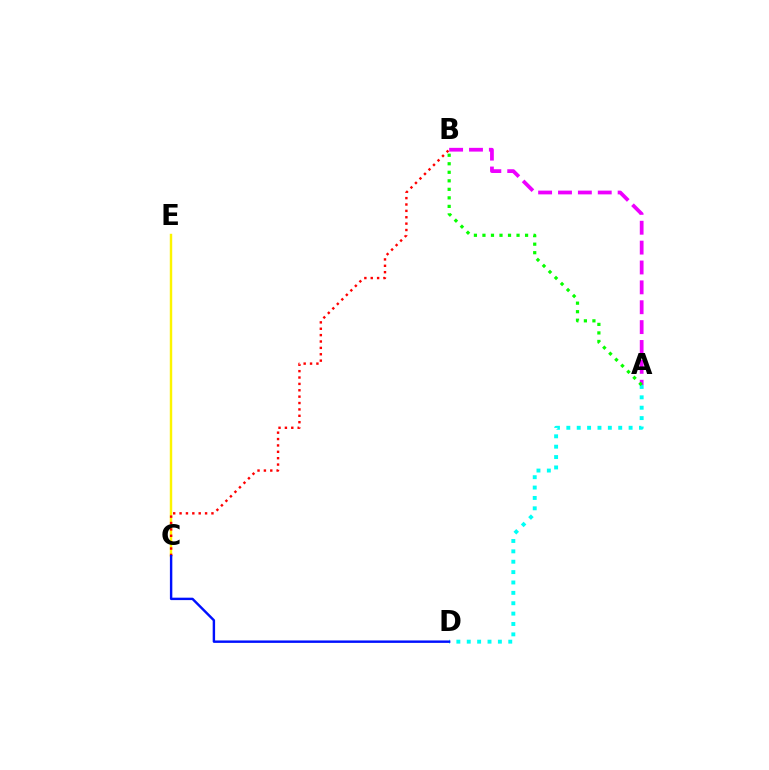{('C', 'E'): [{'color': '#fcf500', 'line_style': 'solid', 'thickness': 1.75}], ('A', 'B'): [{'color': '#ee00ff', 'line_style': 'dashed', 'thickness': 2.7}, {'color': '#08ff00', 'line_style': 'dotted', 'thickness': 2.32}], ('A', 'D'): [{'color': '#00fff6', 'line_style': 'dotted', 'thickness': 2.82}], ('B', 'C'): [{'color': '#ff0000', 'line_style': 'dotted', 'thickness': 1.73}], ('C', 'D'): [{'color': '#0010ff', 'line_style': 'solid', 'thickness': 1.74}]}